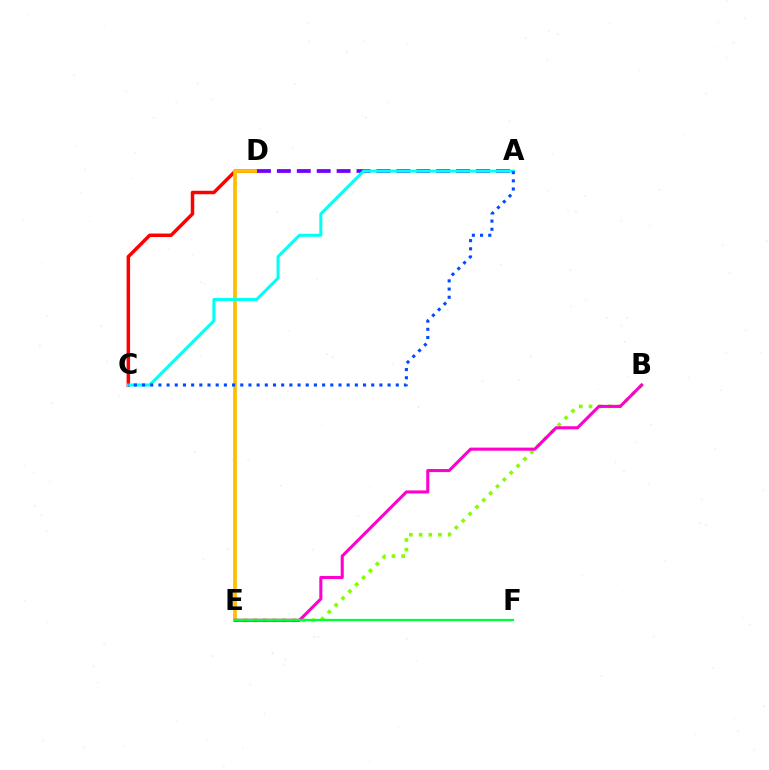{('C', 'D'): [{'color': '#ff0000', 'line_style': 'solid', 'thickness': 2.51}], ('D', 'E'): [{'color': '#ffbd00', 'line_style': 'solid', 'thickness': 2.67}], ('B', 'E'): [{'color': '#84ff00', 'line_style': 'dotted', 'thickness': 2.64}, {'color': '#ff00cf', 'line_style': 'solid', 'thickness': 2.22}], ('A', 'D'): [{'color': '#7200ff', 'line_style': 'dashed', 'thickness': 2.71}], ('A', 'C'): [{'color': '#00fff6', 'line_style': 'solid', 'thickness': 2.17}, {'color': '#004bff', 'line_style': 'dotted', 'thickness': 2.22}], ('E', 'F'): [{'color': '#00ff39', 'line_style': 'solid', 'thickness': 1.64}]}